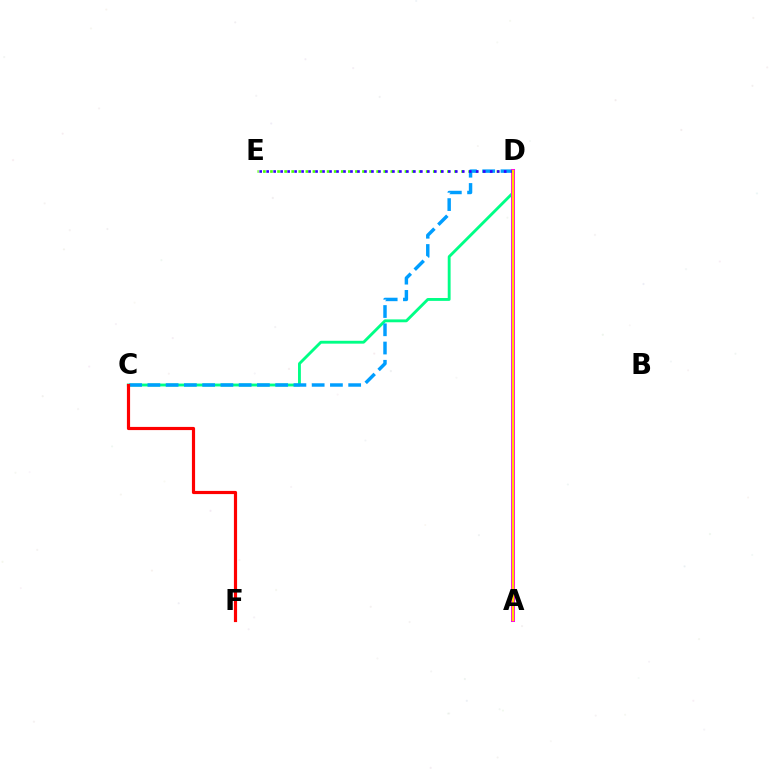{('C', 'D'): [{'color': '#00ff86', 'line_style': 'solid', 'thickness': 2.06}, {'color': '#009eff', 'line_style': 'dashed', 'thickness': 2.48}], ('D', 'E'): [{'color': '#4fff00', 'line_style': 'dotted', 'thickness': 1.92}, {'color': '#3700ff', 'line_style': 'dotted', 'thickness': 1.9}], ('C', 'F'): [{'color': '#ff0000', 'line_style': 'solid', 'thickness': 2.28}], ('A', 'D'): [{'color': '#ff00ed', 'line_style': 'solid', 'thickness': 2.9}, {'color': '#ffd500', 'line_style': 'solid', 'thickness': 1.65}]}